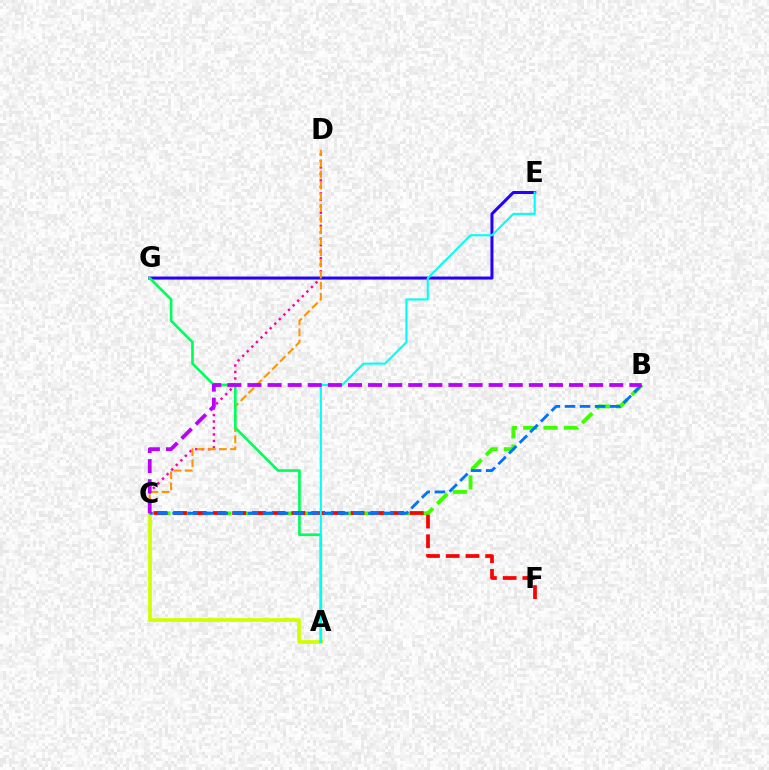{('C', 'D'): [{'color': '#ff00ac', 'line_style': 'dotted', 'thickness': 1.76}, {'color': '#ff9400', 'line_style': 'dashed', 'thickness': 1.51}], ('E', 'G'): [{'color': '#2500ff', 'line_style': 'solid', 'thickness': 2.18}], ('A', 'C'): [{'color': '#d1ff00', 'line_style': 'solid', 'thickness': 2.68}], ('B', 'C'): [{'color': '#3dff00', 'line_style': 'dashed', 'thickness': 2.76}, {'color': '#0074ff', 'line_style': 'dashed', 'thickness': 2.05}, {'color': '#b900ff', 'line_style': 'dashed', 'thickness': 2.73}], ('A', 'G'): [{'color': '#00ff5c', 'line_style': 'solid', 'thickness': 1.92}], ('C', 'F'): [{'color': '#ff0000', 'line_style': 'dashed', 'thickness': 2.68}], ('A', 'E'): [{'color': '#00fff6', 'line_style': 'solid', 'thickness': 1.51}]}